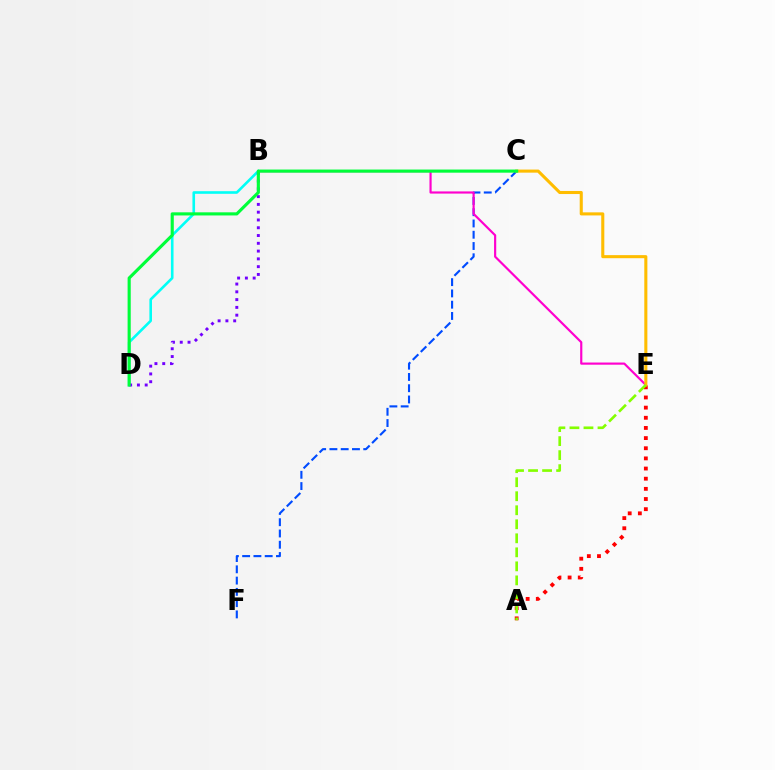{('A', 'E'): [{'color': '#ff0000', 'line_style': 'dotted', 'thickness': 2.76}, {'color': '#84ff00', 'line_style': 'dashed', 'thickness': 1.91}], ('B', 'D'): [{'color': '#00fff6', 'line_style': 'solid', 'thickness': 1.88}, {'color': '#7200ff', 'line_style': 'dotted', 'thickness': 2.11}], ('C', 'F'): [{'color': '#004bff', 'line_style': 'dashed', 'thickness': 1.53}], ('B', 'E'): [{'color': '#ff00cf', 'line_style': 'solid', 'thickness': 1.56}], ('C', 'E'): [{'color': '#ffbd00', 'line_style': 'solid', 'thickness': 2.21}], ('C', 'D'): [{'color': '#00ff39', 'line_style': 'solid', 'thickness': 2.25}]}